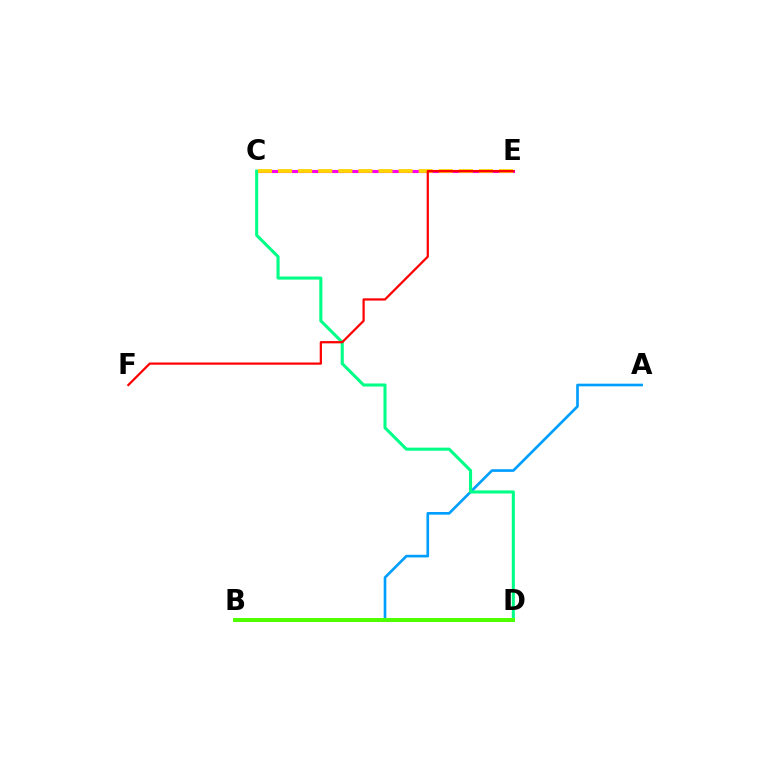{('A', 'B'): [{'color': '#009eff', 'line_style': 'solid', 'thickness': 1.92}], ('C', 'E'): [{'color': '#ff00ed', 'line_style': 'solid', 'thickness': 2.24}, {'color': '#ffd500', 'line_style': 'dashed', 'thickness': 2.73}], ('C', 'D'): [{'color': '#00ff86', 'line_style': 'solid', 'thickness': 2.21}], ('B', 'D'): [{'color': '#3700ff', 'line_style': 'solid', 'thickness': 1.84}, {'color': '#4fff00', 'line_style': 'solid', 'thickness': 2.85}], ('E', 'F'): [{'color': '#ff0000', 'line_style': 'solid', 'thickness': 1.61}]}